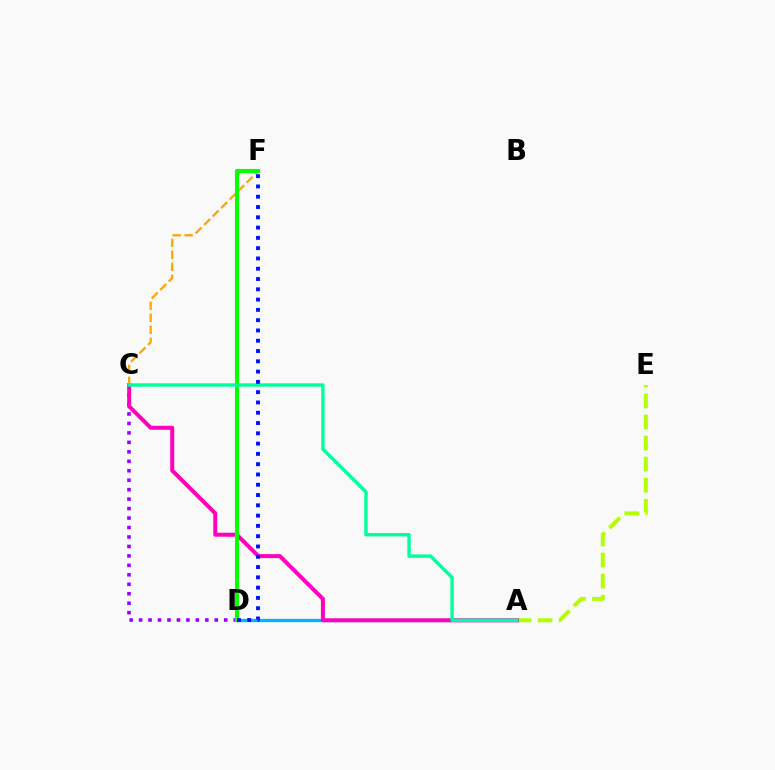{('A', 'E'): [{'color': '#b3ff00', 'line_style': 'dashed', 'thickness': 2.86}], ('A', 'D'): [{'color': '#00b5ff', 'line_style': 'solid', 'thickness': 2.36}], ('C', 'D'): [{'color': '#9b00ff', 'line_style': 'dotted', 'thickness': 2.57}], ('A', 'C'): [{'color': '#ff00bd', 'line_style': 'solid', 'thickness': 2.88}, {'color': '#00ff9d', 'line_style': 'solid', 'thickness': 2.45}], ('C', 'F'): [{'color': '#ffa500', 'line_style': 'dashed', 'thickness': 1.63}], ('D', 'F'): [{'color': '#ff0000', 'line_style': 'dashed', 'thickness': 1.96}, {'color': '#08ff00', 'line_style': 'solid', 'thickness': 2.95}, {'color': '#0010ff', 'line_style': 'dotted', 'thickness': 2.79}]}